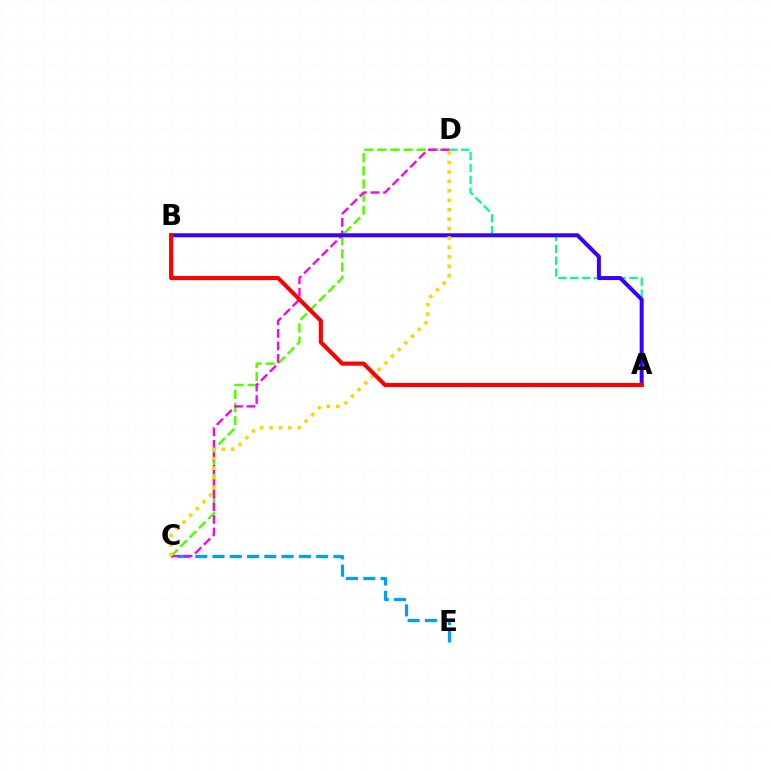{('C', 'D'): [{'color': '#4fff00', 'line_style': 'dashed', 'thickness': 1.78}, {'color': '#ff00ed', 'line_style': 'dashed', 'thickness': 1.7}, {'color': '#ffd500', 'line_style': 'dotted', 'thickness': 2.57}], ('C', 'E'): [{'color': '#009eff', 'line_style': 'dashed', 'thickness': 2.35}], ('A', 'D'): [{'color': '#00ff86', 'line_style': 'dashed', 'thickness': 1.61}], ('A', 'B'): [{'color': '#3700ff', 'line_style': 'solid', 'thickness': 2.88}, {'color': '#ff0000', 'line_style': 'solid', 'thickness': 2.98}]}